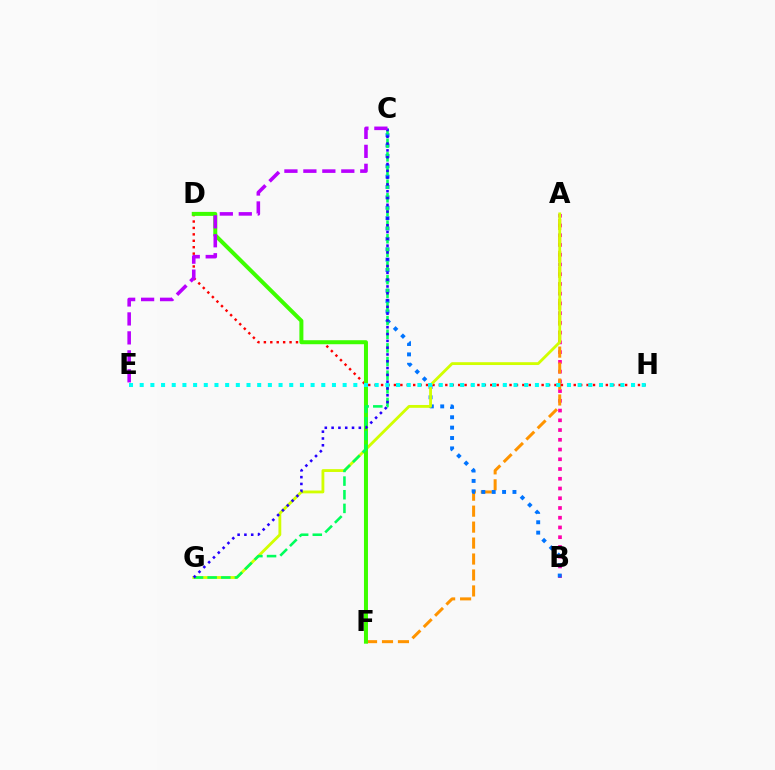{('A', 'B'): [{'color': '#ff00ac', 'line_style': 'dotted', 'thickness': 2.65}], ('A', 'F'): [{'color': '#ff9400', 'line_style': 'dashed', 'thickness': 2.17}], ('D', 'H'): [{'color': '#ff0000', 'line_style': 'dotted', 'thickness': 1.74}], ('B', 'C'): [{'color': '#0074ff', 'line_style': 'dotted', 'thickness': 2.82}], ('A', 'G'): [{'color': '#d1ff00', 'line_style': 'solid', 'thickness': 2.04}], ('D', 'F'): [{'color': '#3dff00', 'line_style': 'solid', 'thickness': 2.88}], ('C', 'G'): [{'color': '#00ff5c', 'line_style': 'dashed', 'thickness': 1.85}, {'color': '#2500ff', 'line_style': 'dotted', 'thickness': 1.85}], ('E', 'H'): [{'color': '#00fff6', 'line_style': 'dotted', 'thickness': 2.9}], ('C', 'E'): [{'color': '#b900ff', 'line_style': 'dashed', 'thickness': 2.58}]}